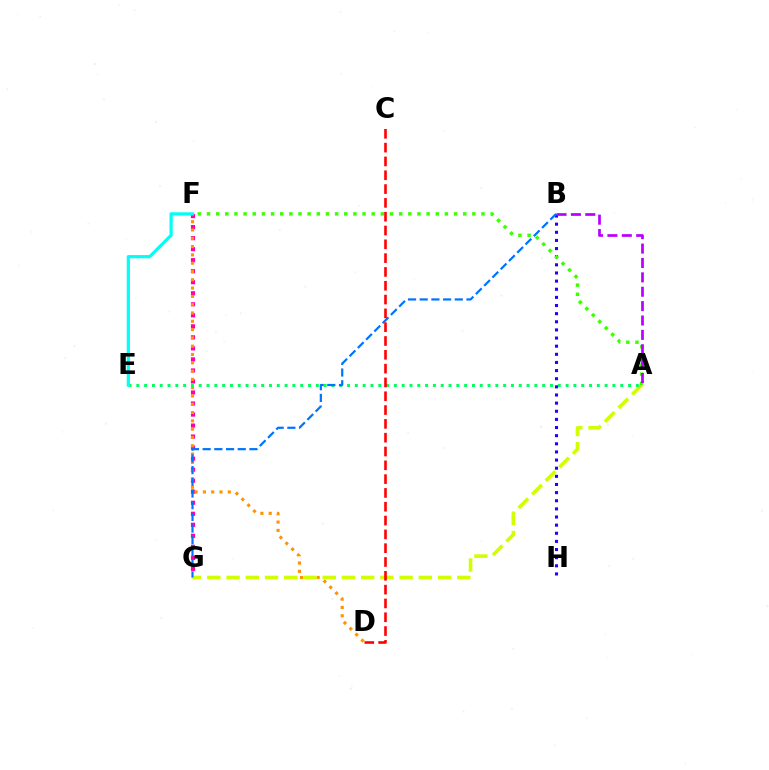{('F', 'G'): [{'color': '#ff00ac', 'line_style': 'dotted', 'thickness': 3.0}], ('D', 'F'): [{'color': '#ff9400', 'line_style': 'dotted', 'thickness': 2.25}], ('A', 'G'): [{'color': '#d1ff00', 'line_style': 'dashed', 'thickness': 2.61}], ('A', 'E'): [{'color': '#00ff5c', 'line_style': 'dotted', 'thickness': 2.12}], ('B', 'H'): [{'color': '#2500ff', 'line_style': 'dotted', 'thickness': 2.21}], ('A', 'F'): [{'color': '#3dff00', 'line_style': 'dotted', 'thickness': 2.49}], ('A', 'B'): [{'color': '#b900ff', 'line_style': 'dashed', 'thickness': 1.95}], ('B', 'G'): [{'color': '#0074ff', 'line_style': 'dashed', 'thickness': 1.59}], ('C', 'D'): [{'color': '#ff0000', 'line_style': 'dashed', 'thickness': 1.88}], ('E', 'F'): [{'color': '#00fff6', 'line_style': 'solid', 'thickness': 2.33}]}